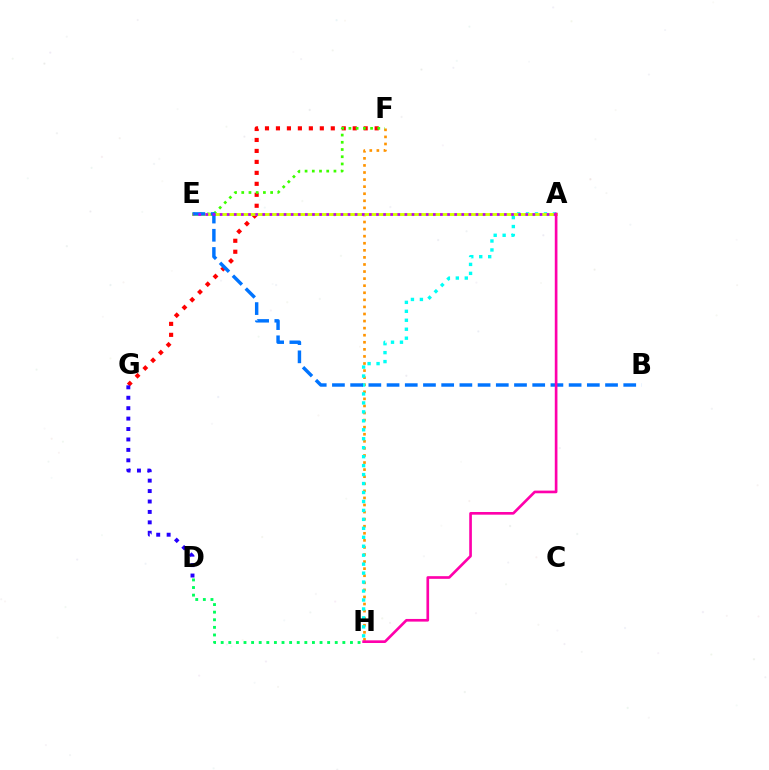{('F', 'H'): [{'color': '#ff9400', 'line_style': 'dotted', 'thickness': 1.92}], ('F', 'G'): [{'color': '#ff0000', 'line_style': 'dotted', 'thickness': 2.98}], ('D', 'G'): [{'color': '#2500ff', 'line_style': 'dotted', 'thickness': 2.83}], ('E', 'F'): [{'color': '#3dff00', 'line_style': 'dotted', 'thickness': 1.96}], ('D', 'H'): [{'color': '#00ff5c', 'line_style': 'dotted', 'thickness': 2.07}], ('A', 'H'): [{'color': '#00fff6', 'line_style': 'dotted', 'thickness': 2.43}, {'color': '#ff00ac', 'line_style': 'solid', 'thickness': 1.92}], ('A', 'E'): [{'color': '#d1ff00', 'line_style': 'solid', 'thickness': 2.08}, {'color': '#b900ff', 'line_style': 'dotted', 'thickness': 1.93}], ('B', 'E'): [{'color': '#0074ff', 'line_style': 'dashed', 'thickness': 2.47}]}